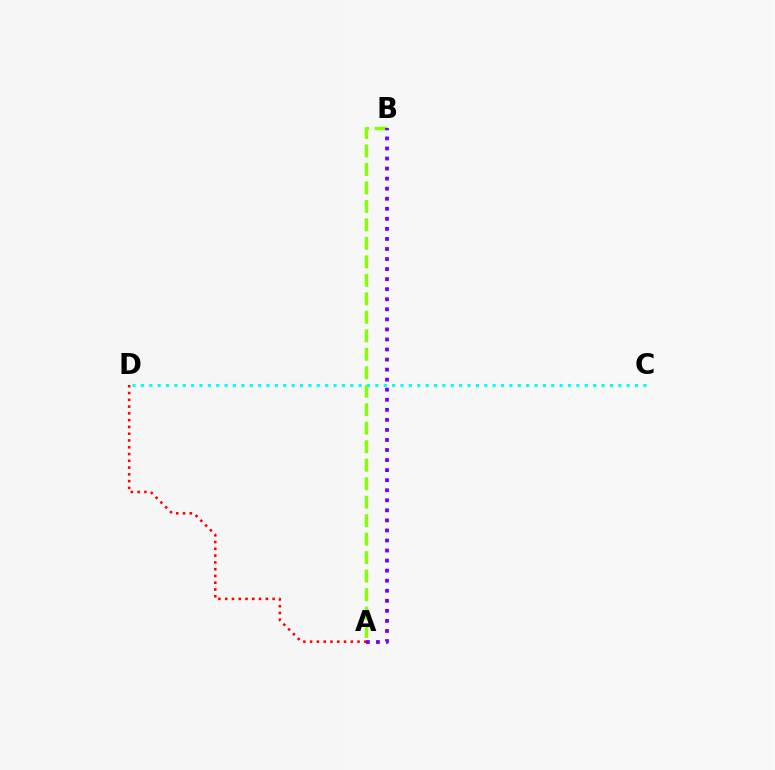{('A', 'B'): [{'color': '#84ff00', 'line_style': 'dashed', 'thickness': 2.51}, {'color': '#7200ff', 'line_style': 'dotted', 'thickness': 2.73}], ('C', 'D'): [{'color': '#00fff6', 'line_style': 'dotted', 'thickness': 2.28}], ('A', 'D'): [{'color': '#ff0000', 'line_style': 'dotted', 'thickness': 1.84}]}